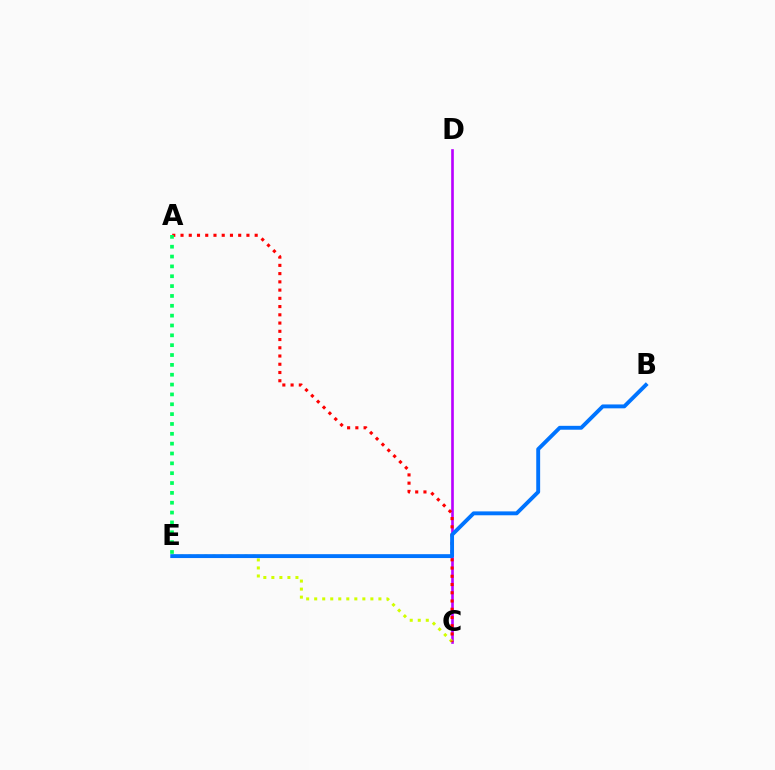{('C', 'D'): [{'color': '#b900ff', 'line_style': 'solid', 'thickness': 1.9}], ('C', 'E'): [{'color': '#d1ff00', 'line_style': 'dotted', 'thickness': 2.18}], ('A', 'C'): [{'color': '#ff0000', 'line_style': 'dotted', 'thickness': 2.24}], ('B', 'E'): [{'color': '#0074ff', 'line_style': 'solid', 'thickness': 2.8}], ('A', 'E'): [{'color': '#00ff5c', 'line_style': 'dotted', 'thickness': 2.68}]}